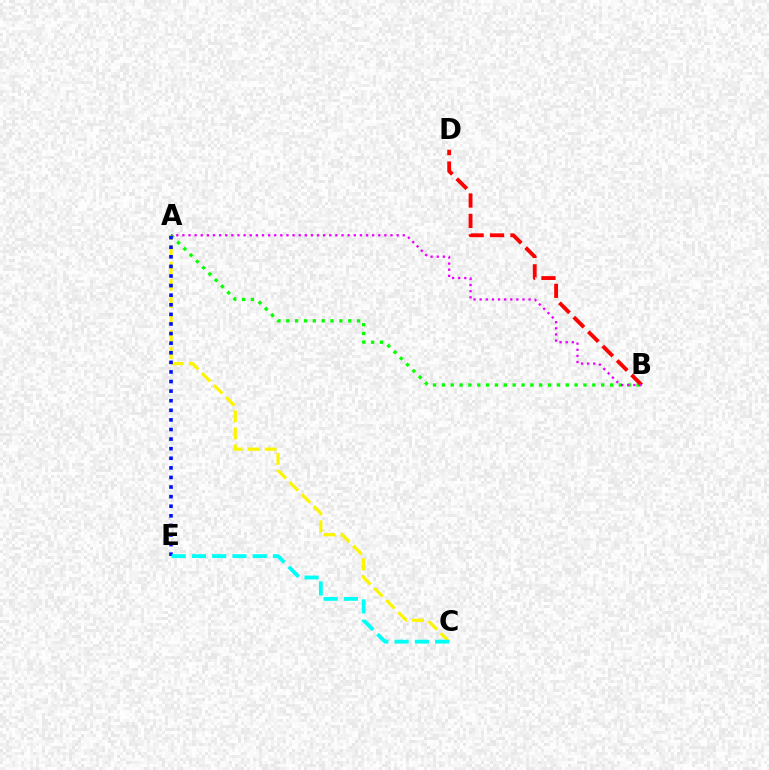{('A', 'C'): [{'color': '#fcf500', 'line_style': 'dashed', 'thickness': 2.32}], ('A', 'B'): [{'color': '#08ff00', 'line_style': 'dotted', 'thickness': 2.4}, {'color': '#ee00ff', 'line_style': 'dotted', 'thickness': 1.66}], ('B', 'D'): [{'color': '#ff0000', 'line_style': 'dashed', 'thickness': 2.77}], ('A', 'E'): [{'color': '#0010ff', 'line_style': 'dotted', 'thickness': 2.61}], ('C', 'E'): [{'color': '#00fff6', 'line_style': 'dashed', 'thickness': 2.75}]}